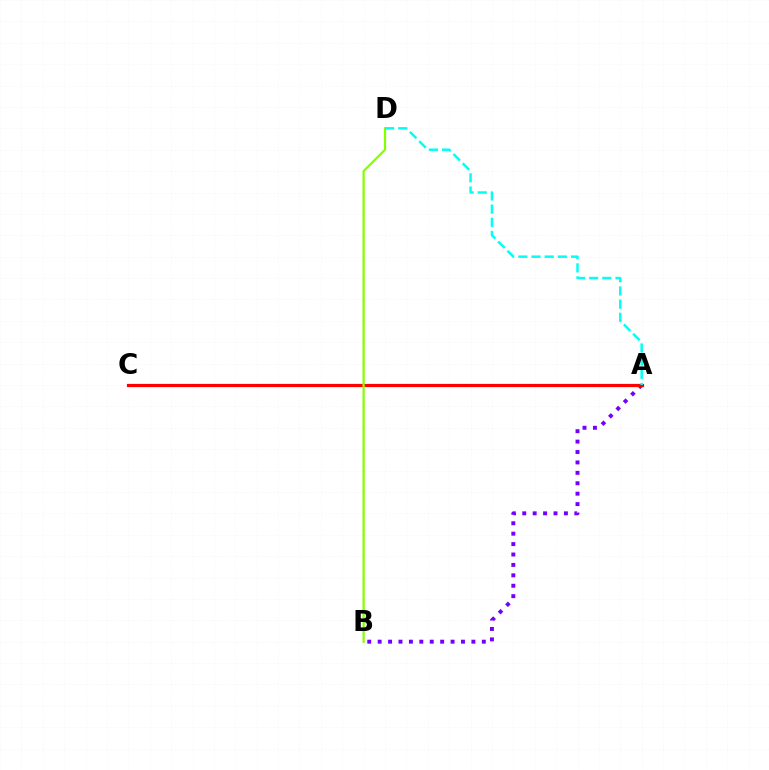{('A', 'B'): [{'color': '#7200ff', 'line_style': 'dotted', 'thickness': 2.83}], ('A', 'C'): [{'color': '#ff0000', 'line_style': 'solid', 'thickness': 2.31}], ('B', 'D'): [{'color': '#84ff00', 'line_style': 'solid', 'thickness': 1.59}], ('A', 'D'): [{'color': '#00fff6', 'line_style': 'dashed', 'thickness': 1.79}]}